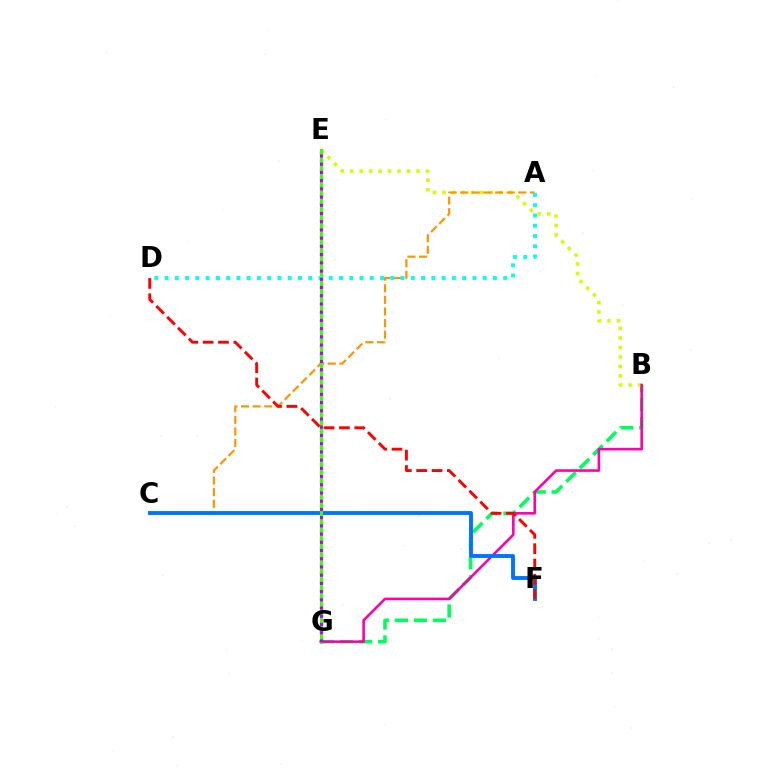{('B', 'G'): [{'color': '#00ff5c', 'line_style': 'dashed', 'thickness': 2.59}, {'color': '#ff00ac', 'line_style': 'solid', 'thickness': 1.87}], ('B', 'E'): [{'color': '#d1ff00', 'line_style': 'dotted', 'thickness': 2.57}], ('A', 'C'): [{'color': '#ff9400', 'line_style': 'dashed', 'thickness': 1.58}], ('E', 'G'): [{'color': '#2500ff', 'line_style': 'dotted', 'thickness': 2.28}, {'color': '#3dff00', 'line_style': 'solid', 'thickness': 2.24}, {'color': '#b900ff', 'line_style': 'dotted', 'thickness': 2.23}], ('C', 'F'): [{'color': '#0074ff', 'line_style': 'solid', 'thickness': 2.8}], ('A', 'D'): [{'color': '#00fff6', 'line_style': 'dotted', 'thickness': 2.79}], ('D', 'F'): [{'color': '#ff0000', 'line_style': 'dashed', 'thickness': 2.09}]}